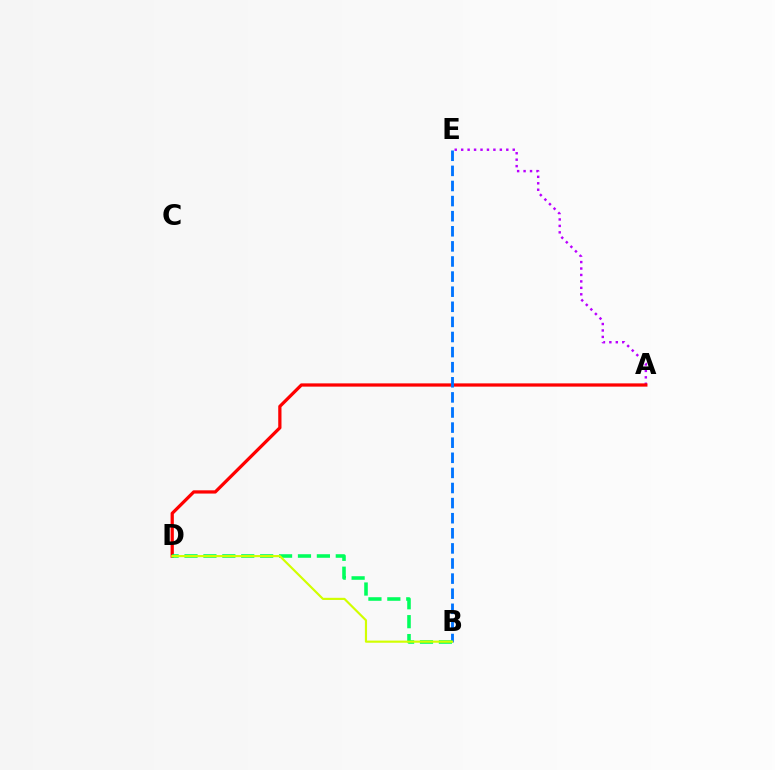{('A', 'E'): [{'color': '#b900ff', 'line_style': 'dotted', 'thickness': 1.75}], ('A', 'D'): [{'color': '#ff0000', 'line_style': 'solid', 'thickness': 2.34}], ('B', 'E'): [{'color': '#0074ff', 'line_style': 'dashed', 'thickness': 2.05}], ('B', 'D'): [{'color': '#00ff5c', 'line_style': 'dashed', 'thickness': 2.57}, {'color': '#d1ff00', 'line_style': 'solid', 'thickness': 1.56}]}